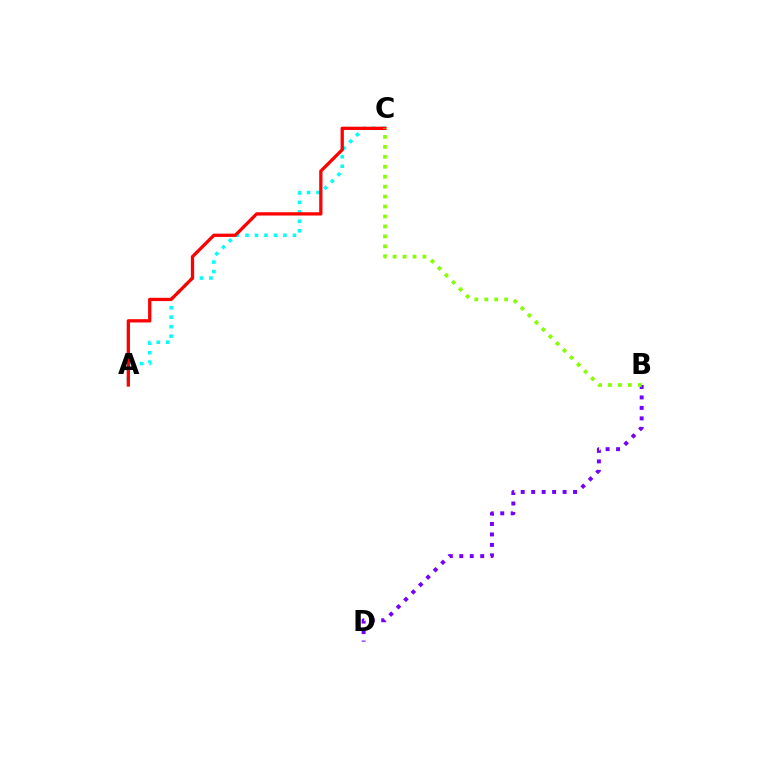{('A', 'C'): [{'color': '#00fff6', 'line_style': 'dotted', 'thickness': 2.58}, {'color': '#ff0000', 'line_style': 'solid', 'thickness': 2.36}], ('B', 'D'): [{'color': '#7200ff', 'line_style': 'dotted', 'thickness': 2.84}], ('B', 'C'): [{'color': '#84ff00', 'line_style': 'dotted', 'thickness': 2.7}]}